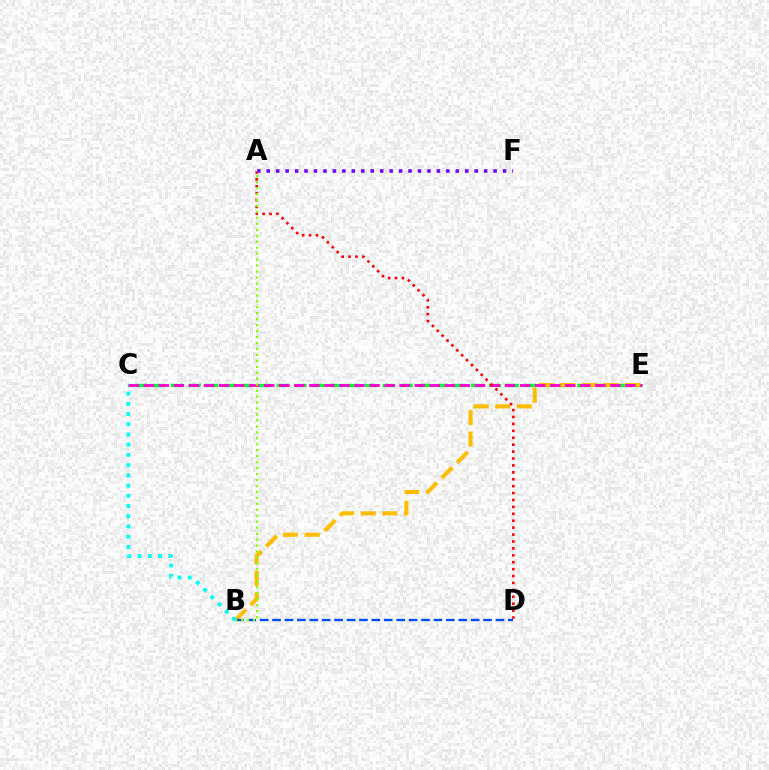{('C', 'E'): [{'color': '#00ff39', 'line_style': 'dashed', 'thickness': 2.4}, {'color': '#ff00cf', 'line_style': 'dashed', 'thickness': 2.04}], ('B', 'E'): [{'color': '#ffbd00', 'line_style': 'dashed', 'thickness': 2.94}], ('B', 'D'): [{'color': '#004bff', 'line_style': 'dashed', 'thickness': 1.69}], ('A', 'D'): [{'color': '#ff0000', 'line_style': 'dotted', 'thickness': 1.88}], ('A', 'F'): [{'color': '#7200ff', 'line_style': 'dotted', 'thickness': 2.57}], ('A', 'B'): [{'color': '#84ff00', 'line_style': 'dotted', 'thickness': 1.62}], ('B', 'C'): [{'color': '#00fff6', 'line_style': 'dotted', 'thickness': 2.78}]}